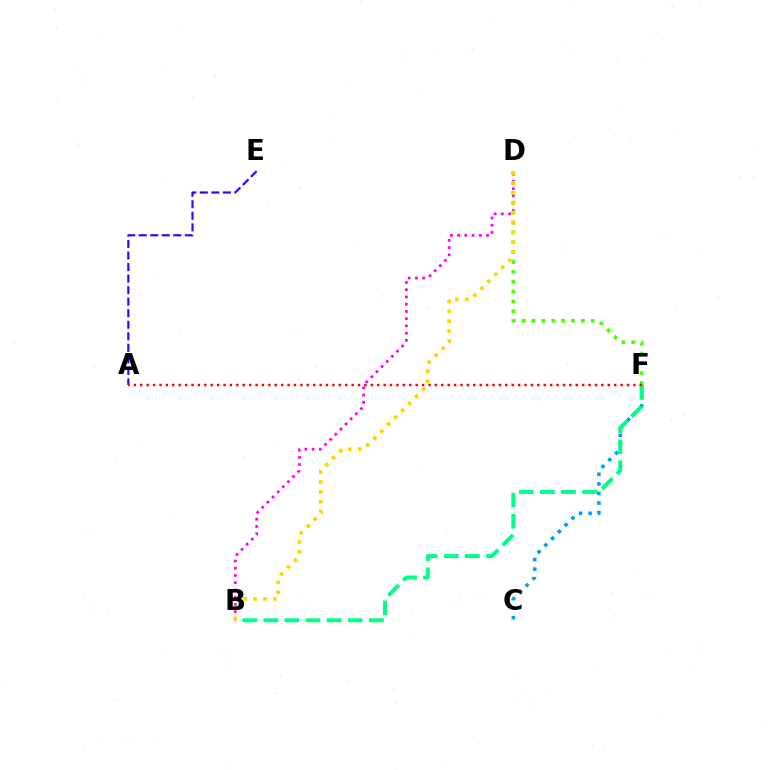{('C', 'F'): [{'color': '#009eff', 'line_style': 'dotted', 'thickness': 2.6}], ('A', 'E'): [{'color': '#3700ff', 'line_style': 'dashed', 'thickness': 1.57}], ('B', 'D'): [{'color': '#ff00ed', 'line_style': 'dotted', 'thickness': 1.97}, {'color': '#ffd500', 'line_style': 'dotted', 'thickness': 2.68}], ('D', 'F'): [{'color': '#4fff00', 'line_style': 'dotted', 'thickness': 2.68}], ('B', 'F'): [{'color': '#00ff86', 'line_style': 'dashed', 'thickness': 2.87}], ('A', 'F'): [{'color': '#ff0000', 'line_style': 'dotted', 'thickness': 1.74}]}